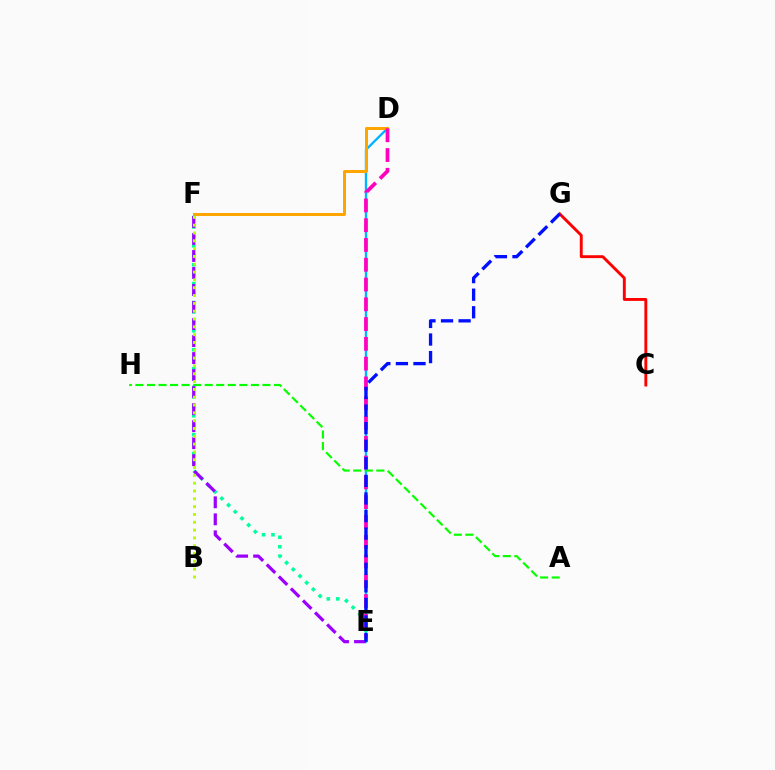{('D', 'E'): [{'color': '#00b5ff', 'line_style': 'solid', 'thickness': 1.67}, {'color': '#ff00bd', 'line_style': 'dashed', 'thickness': 2.69}], ('D', 'F'): [{'color': '#ffa500', 'line_style': 'solid', 'thickness': 2.17}], ('A', 'H'): [{'color': '#08ff00', 'line_style': 'dashed', 'thickness': 1.57}], ('E', 'F'): [{'color': '#00ff9d', 'line_style': 'dotted', 'thickness': 2.56}, {'color': '#9b00ff', 'line_style': 'dashed', 'thickness': 2.31}], ('C', 'G'): [{'color': '#ff0000', 'line_style': 'solid', 'thickness': 2.08}], ('B', 'F'): [{'color': '#b3ff00', 'line_style': 'dotted', 'thickness': 2.12}], ('E', 'G'): [{'color': '#0010ff', 'line_style': 'dashed', 'thickness': 2.39}]}